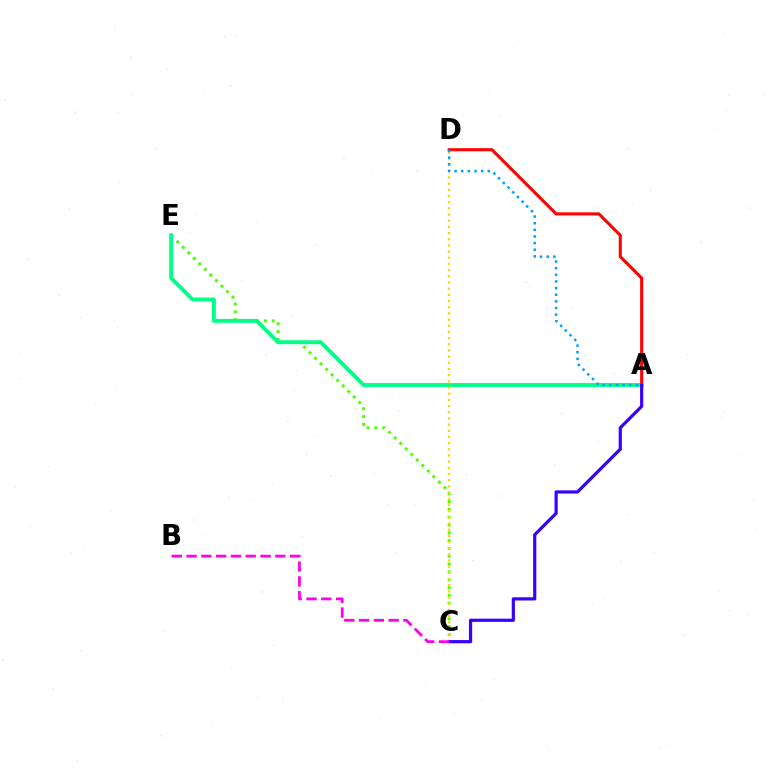{('C', 'E'): [{'color': '#4fff00', 'line_style': 'dotted', 'thickness': 2.12}], ('A', 'D'): [{'color': '#ff0000', 'line_style': 'solid', 'thickness': 2.21}, {'color': '#009eff', 'line_style': 'dotted', 'thickness': 1.8}], ('A', 'E'): [{'color': '#00ff86', 'line_style': 'solid', 'thickness': 2.79}], ('C', 'D'): [{'color': '#ffd500', 'line_style': 'dotted', 'thickness': 1.68}], ('A', 'C'): [{'color': '#3700ff', 'line_style': 'solid', 'thickness': 2.3}], ('B', 'C'): [{'color': '#ff00ed', 'line_style': 'dashed', 'thickness': 2.01}]}